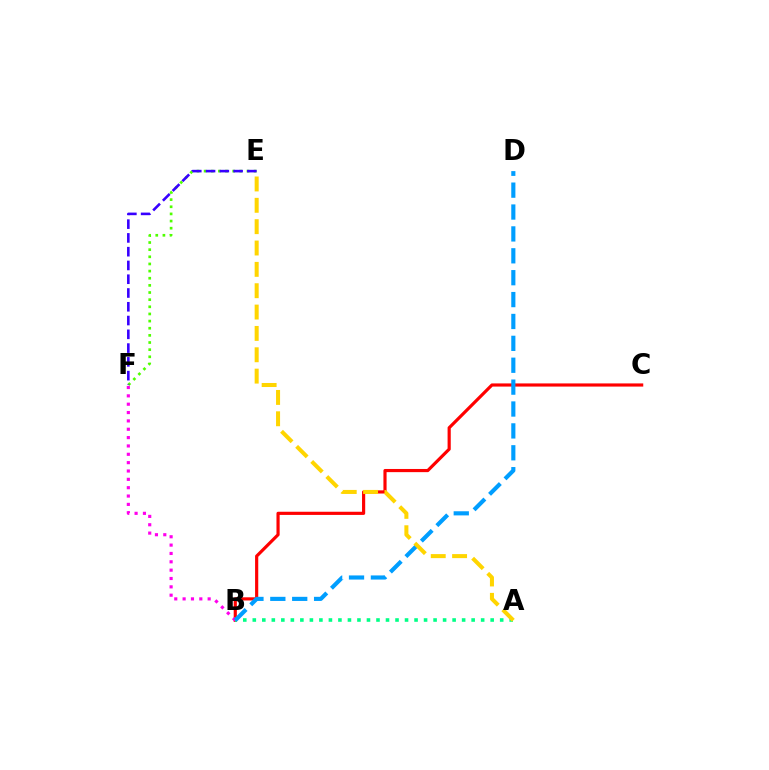{('E', 'F'): [{'color': '#4fff00', 'line_style': 'dotted', 'thickness': 1.94}, {'color': '#3700ff', 'line_style': 'dashed', 'thickness': 1.87}], ('B', 'C'): [{'color': '#ff0000', 'line_style': 'solid', 'thickness': 2.28}], ('A', 'B'): [{'color': '#00ff86', 'line_style': 'dotted', 'thickness': 2.59}], ('B', 'F'): [{'color': '#ff00ed', 'line_style': 'dotted', 'thickness': 2.27}], ('B', 'D'): [{'color': '#009eff', 'line_style': 'dashed', 'thickness': 2.97}], ('A', 'E'): [{'color': '#ffd500', 'line_style': 'dashed', 'thickness': 2.9}]}